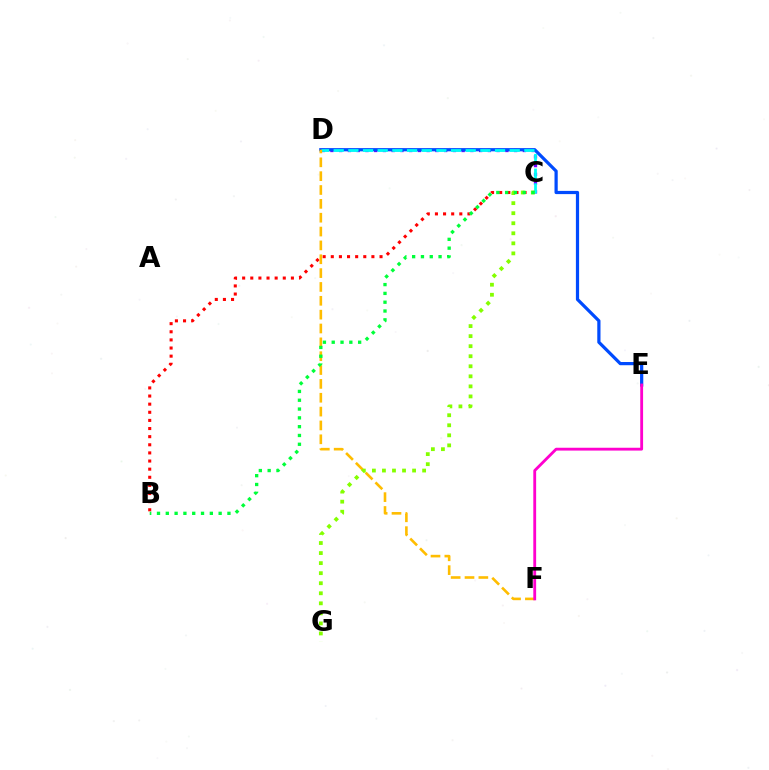{('B', 'C'): [{'color': '#ff0000', 'line_style': 'dotted', 'thickness': 2.21}, {'color': '#00ff39', 'line_style': 'dotted', 'thickness': 2.39}], ('C', 'D'): [{'color': '#7200ff', 'line_style': 'dotted', 'thickness': 2.38}, {'color': '#00fff6', 'line_style': 'dashed', 'thickness': 1.99}], ('D', 'E'): [{'color': '#004bff', 'line_style': 'solid', 'thickness': 2.32}], ('D', 'F'): [{'color': '#ffbd00', 'line_style': 'dashed', 'thickness': 1.88}], ('E', 'F'): [{'color': '#ff00cf', 'line_style': 'solid', 'thickness': 2.04}], ('C', 'G'): [{'color': '#84ff00', 'line_style': 'dotted', 'thickness': 2.73}]}